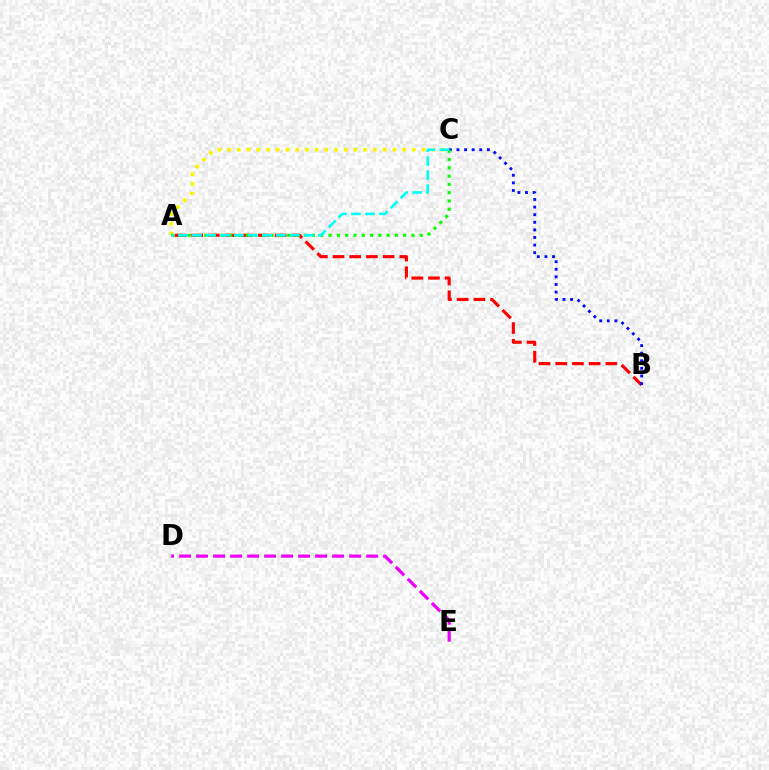{('A', 'B'): [{'color': '#ff0000', 'line_style': 'dashed', 'thickness': 2.27}], ('A', 'C'): [{'color': '#fcf500', 'line_style': 'dotted', 'thickness': 2.64}, {'color': '#08ff00', 'line_style': 'dotted', 'thickness': 2.25}, {'color': '#00fff6', 'line_style': 'dashed', 'thickness': 1.9}], ('B', 'C'): [{'color': '#0010ff', 'line_style': 'dotted', 'thickness': 2.06}], ('D', 'E'): [{'color': '#ee00ff', 'line_style': 'dashed', 'thickness': 2.31}]}